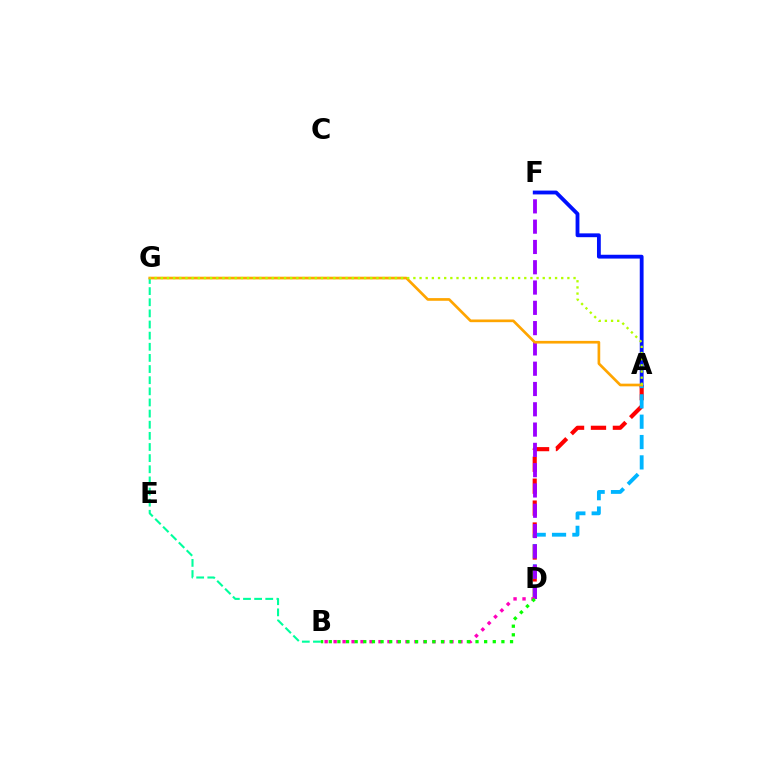{('A', 'D'): [{'color': '#ff0000', 'line_style': 'dashed', 'thickness': 2.98}, {'color': '#00b5ff', 'line_style': 'dashed', 'thickness': 2.76}], ('B', 'G'): [{'color': '#00ff9d', 'line_style': 'dashed', 'thickness': 1.51}], ('A', 'F'): [{'color': '#0010ff', 'line_style': 'solid', 'thickness': 2.75}], ('D', 'F'): [{'color': '#9b00ff', 'line_style': 'dashed', 'thickness': 2.76}], ('B', 'D'): [{'color': '#ff00bd', 'line_style': 'dotted', 'thickness': 2.44}, {'color': '#08ff00', 'line_style': 'dotted', 'thickness': 2.35}], ('A', 'G'): [{'color': '#ffa500', 'line_style': 'solid', 'thickness': 1.93}, {'color': '#b3ff00', 'line_style': 'dotted', 'thickness': 1.67}]}